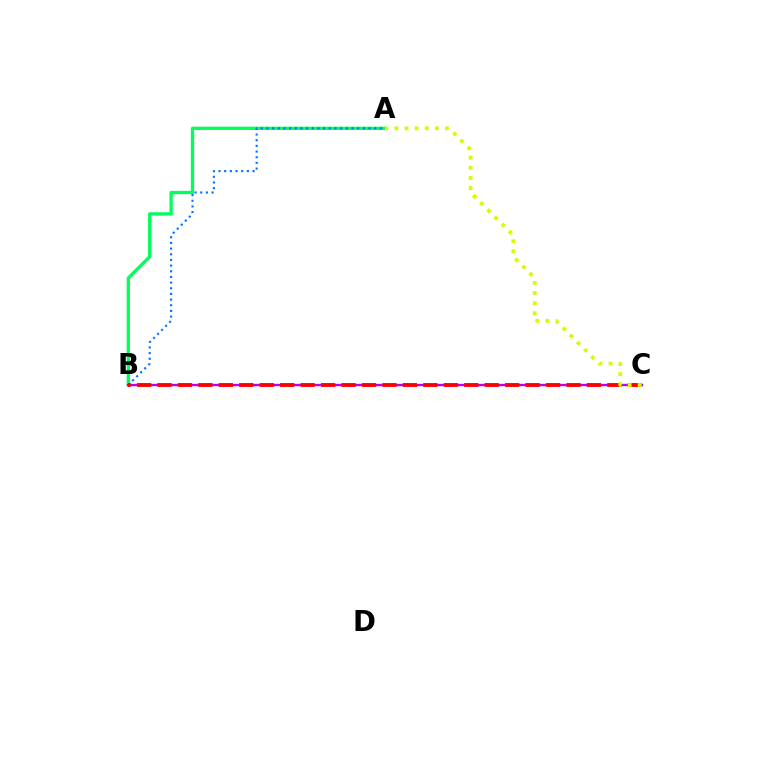{('A', 'B'): [{'color': '#00ff5c', 'line_style': 'solid', 'thickness': 2.37}, {'color': '#0074ff', 'line_style': 'dotted', 'thickness': 1.54}], ('B', 'C'): [{'color': '#b900ff', 'line_style': 'solid', 'thickness': 1.68}, {'color': '#ff0000', 'line_style': 'dashed', 'thickness': 2.78}], ('A', 'C'): [{'color': '#d1ff00', 'line_style': 'dotted', 'thickness': 2.75}]}